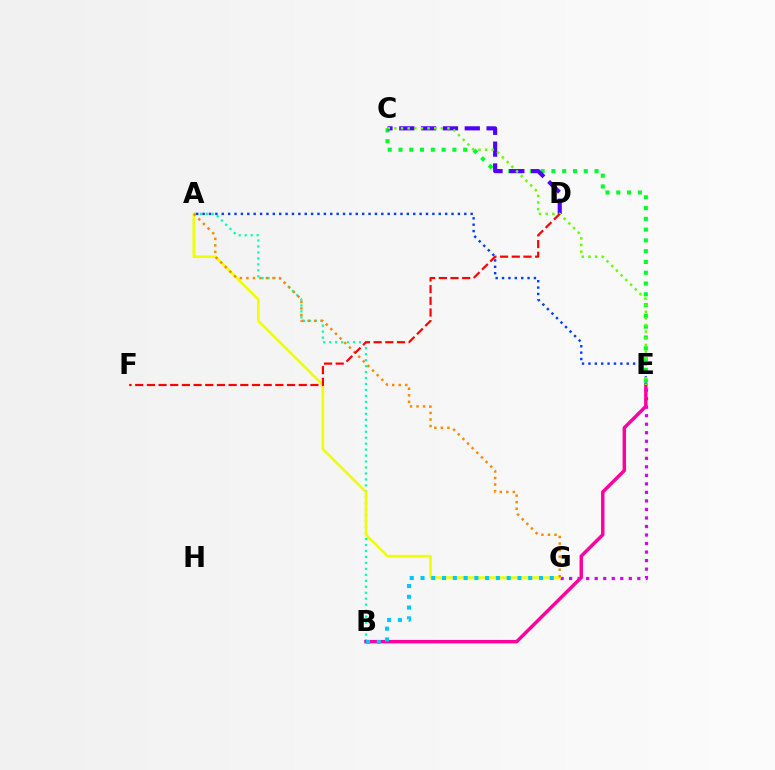{('C', 'E'): [{'color': '#00ff27', 'line_style': 'dotted', 'thickness': 2.93}, {'color': '#66ff00', 'line_style': 'dotted', 'thickness': 1.8}], ('E', 'G'): [{'color': '#d600ff', 'line_style': 'dotted', 'thickness': 2.32}], ('A', 'B'): [{'color': '#00ffaf', 'line_style': 'dotted', 'thickness': 1.62}], ('C', 'D'): [{'color': '#4f00ff', 'line_style': 'dashed', 'thickness': 2.97}], ('B', 'E'): [{'color': '#ff00a0', 'line_style': 'solid', 'thickness': 2.49}], ('A', 'E'): [{'color': '#003fff', 'line_style': 'dotted', 'thickness': 1.73}], ('A', 'G'): [{'color': '#eeff00', 'line_style': 'solid', 'thickness': 1.82}, {'color': '#ff8800', 'line_style': 'dotted', 'thickness': 1.77}], ('B', 'G'): [{'color': '#00c7ff', 'line_style': 'dotted', 'thickness': 2.93}], ('D', 'F'): [{'color': '#ff0000', 'line_style': 'dashed', 'thickness': 1.59}]}